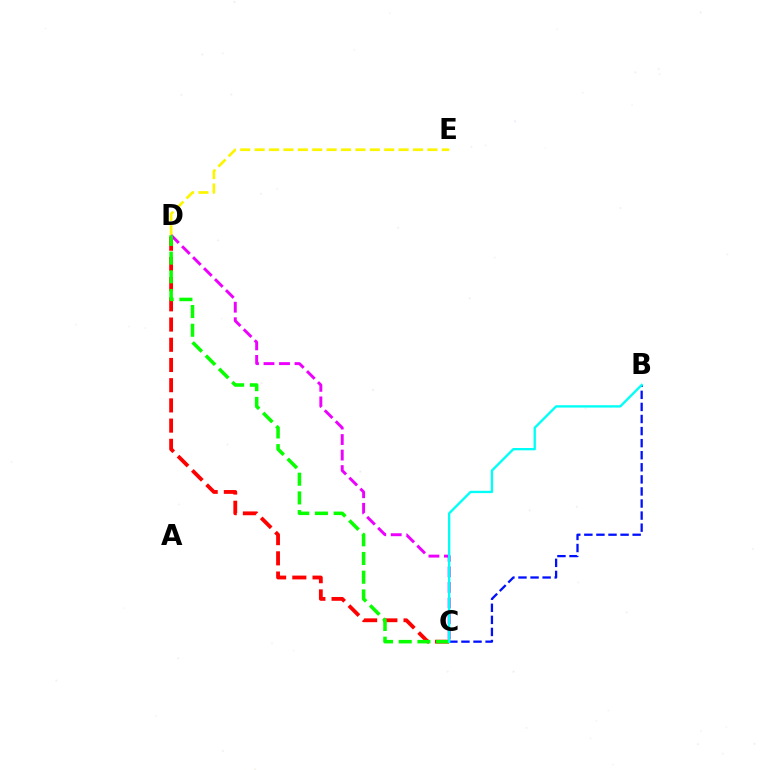{('C', 'D'): [{'color': '#ff0000', 'line_style': 'dashed', 'thickness': 2.75}, {'color': '#ee00ff', 'line_style': 'dashed', 'thickness': 2.11}, {'color': '#08ff00', 'line_style': 'dashed', 'thickness': 2.54}], ('B', 'C'): [{'color': '#0010ff', 'line_style': 'dashed', 'thickness': 1.64}, {'color': '#00fff6', 'line_style': 'solid', 'thickness': 1.69}], ('D', 'E'): [{'color': '#fcf500', 'line_style': 'dashed', 'thickness': 1.96}]}